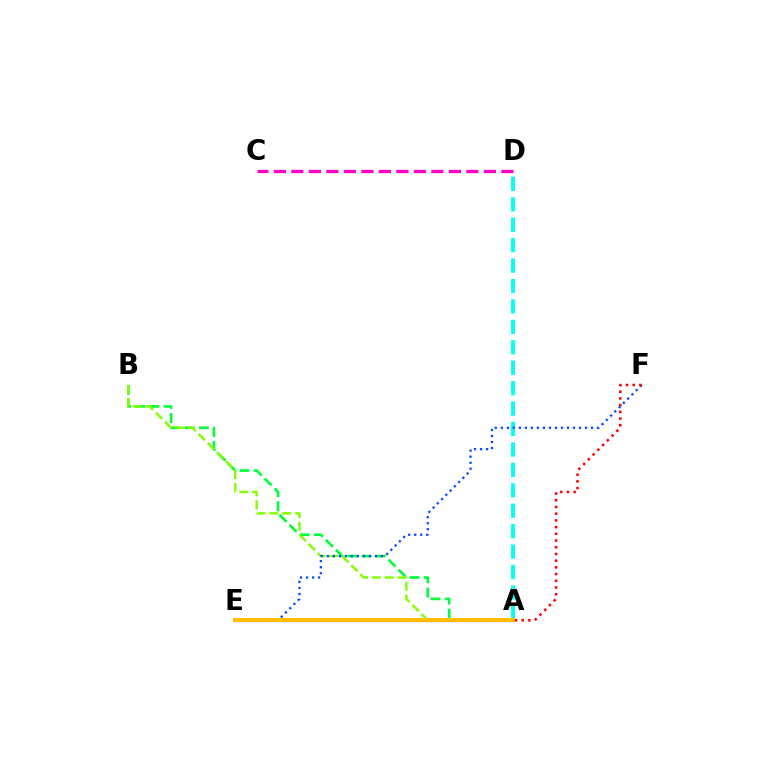{('A', 'E'): [{'color': '#7200ff', 'line_style': 'solid', 'thickness': 2.32}, {'color': '#ffbd00', 'line_style': 'solid', 'thickness': 2.9}], ('A', 'D'): [{'color': '#00fff6', 'line_style': 'dashed', 'thickness': 2.78}], ('A', 'B'): [{'color': '#00ff39', 'line_style': 'dashed', 'thickness': 1.93}, {'color': '#84ff00', 'line_style': 'dashed', 'thickness': 1.75}], ('E', 'F'): [{'color': '#004bff', 'line_style': 'dotted', 'thickness': 1.63}], ('A', 'F'): [{'color': '#ff0000', 'line_style': 'dotted', 'thickness': 1.82}], ('C', 'D'): [{'color': '#ff00cf', 'line_style': 'dashed', 'thickness': 2.38}]}